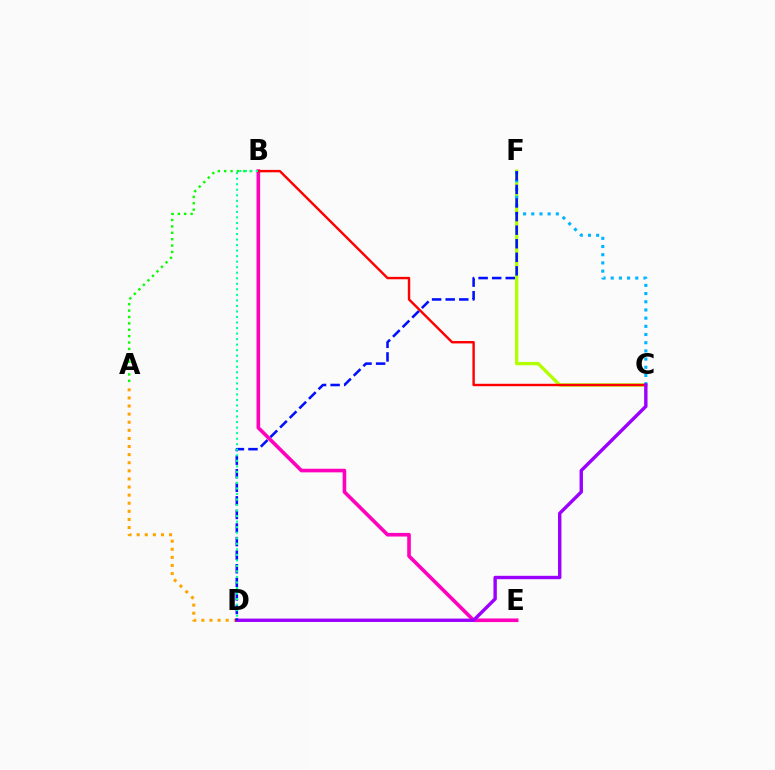{('A', 'B'): [{'color': '#08ff00', 'line_style': 'dotted', 'thickness': 1.73}], ('A', 'D'): [{'color': '#ffa500', 'line_style': 'dotted', 'thickness': 2.2}], ('C', 'F'): [{'color': '#b3ff00', 'line_style': 'solid', 'thickness': 2.4}, {'color': '#00b5ff', 'line_style': 'dotted', 'thickness': 2.23}], ('B', 'E'): [{'color': '#ff00bd', 'line_style': 'solid', 'thickness': 2.6}], ('B', 'C'): [{'color': '#ff0000', 'line_style': 'solid', 'thickness': 1.74}], ('C', 'D'): [{'color': '#9b00ff', 'line_style': 'solid', 'thickness': 2.45}], ('D', 'F'): [{'color': '#0010ff', 'line_style': 'dashed', 'thickness': 1.84}], ('B', 'D'): [{'color': '#00ff9d', 'line_style': 'dotted', 'thickness': 1.5}]}